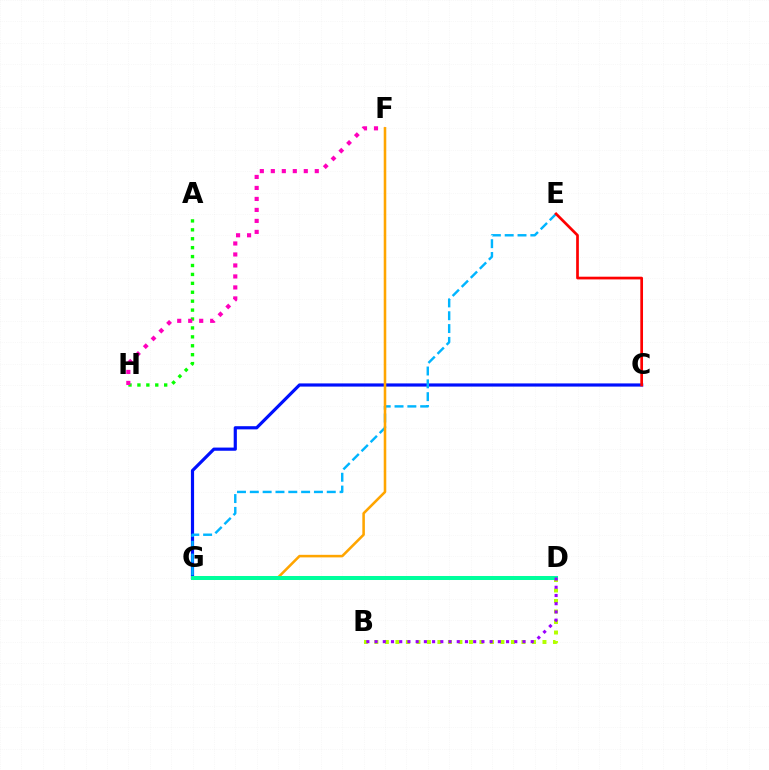{('A', 'H'): [{'color': '#08ff00', 'line_style': 'dotted', 'thickness': 2.42}], ('B', 'D'): [{'color': '#b3ff00', 'line_style': 'dotted', 'thickness': 2.85}, {'color': '#9b00ff', 'line_style': 'dotted', 'thickness': 2.23}], ('F', 'H'): [{'color': '#ff00bd', 'line_style': 'dotted', 'thickness': 2.99}], ('C', 'G'): [{'color': '#0010ff', 'line_style': 'solid', 'thickness': 2.29}], ('E', 'G'): [{'color': '#00b5ff', 'line_style': 'dashed', 'thickness': 1.74}], ('F', 'G'): [{'color': '#ffa500', 'line_style': 'solid', 'thickness': 1.84}], ('C', 'E'): [{'color': '#ff0000', 'line_style': 'solid', 'thickness': 1.95}], ('D', 'G'): [{'color': '#00ff9d', 'line_style': 'solid', 'thickness': 2.89}]}